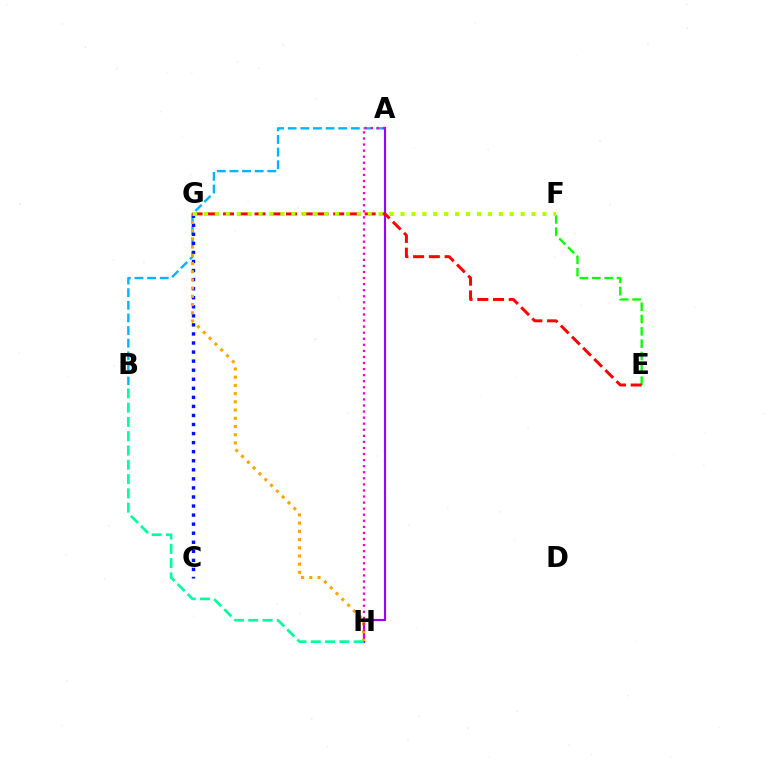{('A', 'B'): [{'color': '#00b5ff', 'line_style': 'dashed', 'thickness': 1.72}], ('A', 'H'): [{'color': '#9b00ff', 'line_style': 'solid', 'thickness': 1.54}, {'color': '#ff00bd', 'line_style': 'dotted', 'thickness': 1.65}], ('C', 'G'): [{'color': '#0010ff', 'line_style': 'dotted', 'thickness': 2.46}], ('G', 'H'): [{'color': '#ffa500', 'line_style': 'dotted', 'thickness': 2.23}], ('E', 'F'): [{'color': '#08ff00', 'line_style': 'dashed', 'thickness': 1.68}], ('B', 'H'): [{'color': '#00ff9d', 'line_style': 'dashed', 'thickness': 1.94}], ('E', 'G'): [{'color': '#ff0000', 'line_style': 'dashed', 'thickness': 2.14}], ('F', 'G'): [{'color': '#b3ff00', 'line_style': 'dotted', 'thickness': 2.97}]}